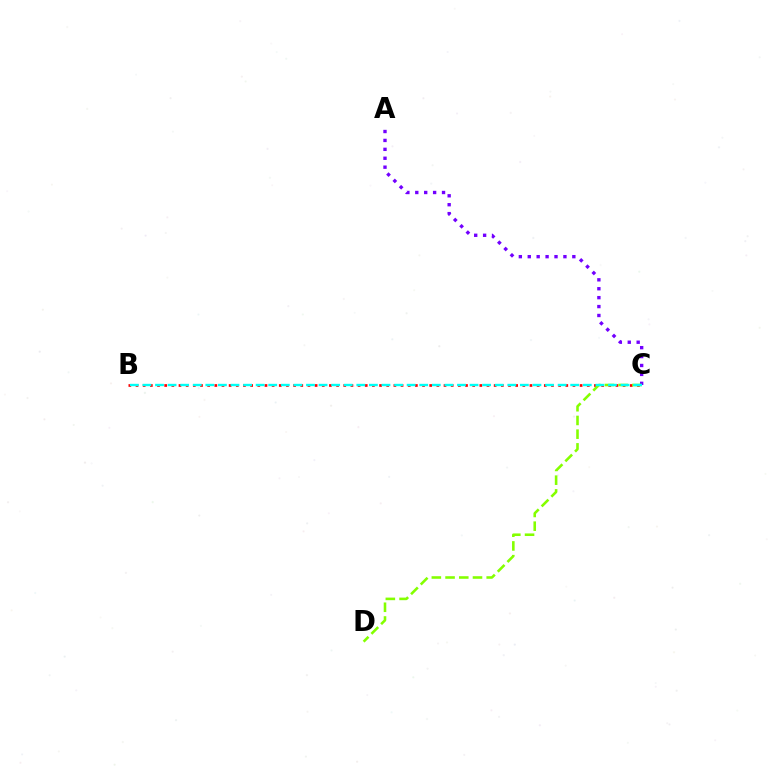{('A', 'C'): [{'color': '#7200ff', 'line_style': 'dotted', 'thickness': 2.42}], ('B', 'C'): [{'color': '#ff0000', 'line_style': 'dotted', 'thickness': 1.95}, {'color': '#00fff6', 'line_style': 'dashed', 'thickness': 1.71}], ('C', 'D'): [{'color': '#84ff00', 'line_style': 'dashed', 'thickness': 1.86}]}